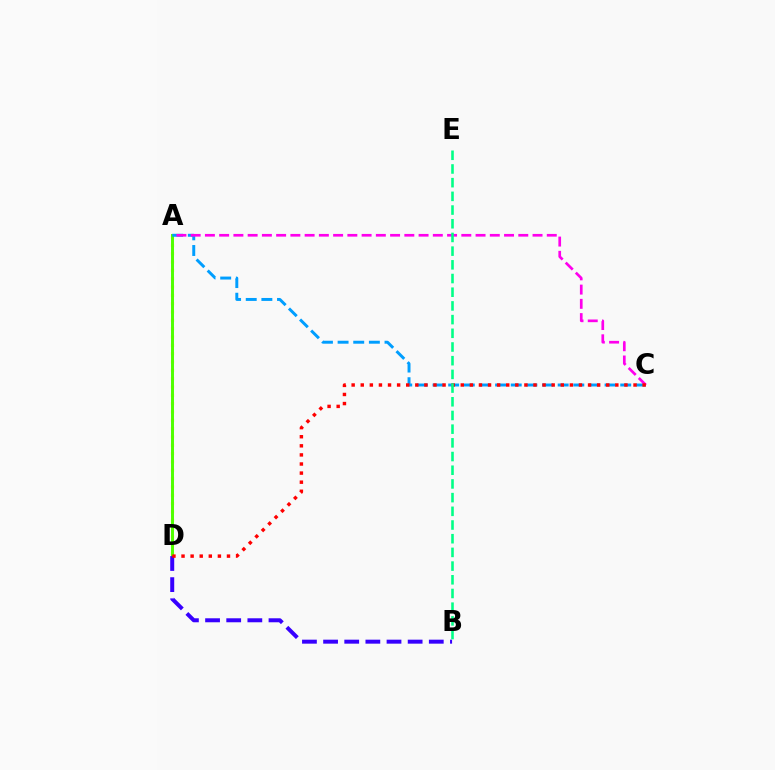{('A', 'D'): [{'color': '#ffd500', 'line_style': 'dotted', 'thickness': 2.26}, {'color': '#4fff00', 'line_style': 'solid', 'thickness': 2.12}], ('A', 'C'): [{'color': '#009eff', 'line_style': 'dashed', 'thickness': 2.13}, {'color': '#ff00ed', 'line_style': 'dashed', 'thickness': 1.94}], ('B', 'D'): [{'color': '#3700ff', 'line_style': 'dashed', 'thickness': 2.87}], ('C', 'D'): [{'color': '#ff0000', 'line_style': 'dotted', 'thickness': 2.47}], ('B', 'E'): [{'color': '#00ff86', 'line_style': 'dashed', 'thickness': 1.86}]}